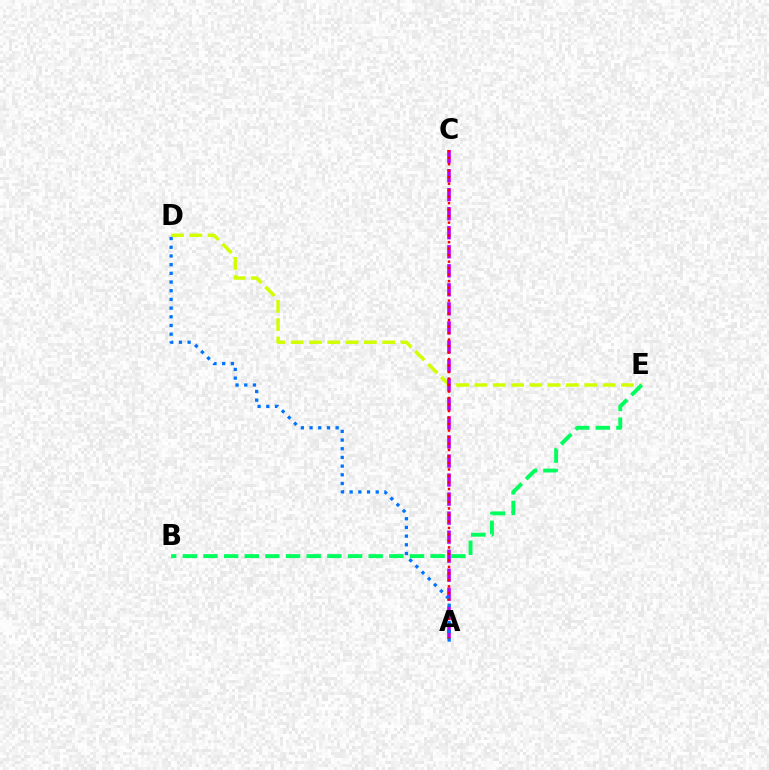{('D', 'E'): [{'color': '#d1ff00', 'line_style': 'dashed', 'thickness': 2.49}], ('A', 'C'): [{'color': '#b900ff', 'line_style': 'dashed', 'thickness': 2.58}, {'color': '#ff0000', 'line_style': 'dotted', 'thickness': 1.76}], ('B', 'E'): [{'color': '#00ff5c', 'line_style': 'dashed', 'thickness': 2.81}], ('A', 'D'): [{'color': '#0074ff', 'line_style': 'dotted', 'thickness': 2.36}]}